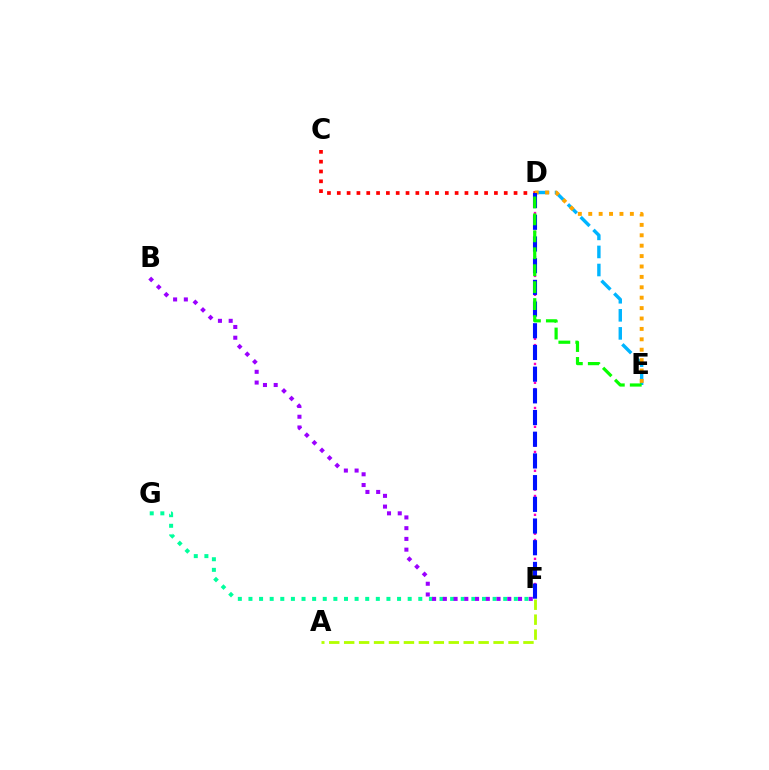{('C', 'D'): [{'color': '#ff0000', 'line_style': 'dotted', 'thickness': 2.67}], ('D', 'F'): [{'color': '#ff00bd', 'line_style': 'dotted', 'thickness': 1.71}, {'color': '#0010ff', 'line_style': 'dashed', 'thickness': 2.95}], ('D', 'E'): [{'color': '#00b5ff', 'line_style': 'dashed', 'thickness': 2.45}, {'color': '#ffa500', 'line_style': 'dotted', 'thickness': 2.83}, {'color': '#08ff00', 'line_style': 'dashed', 'thickness': 2.3}], ('F', 'G'): [{'color': '#00ff9d', 'line_style': 'dotted', 'thickness': 2.88}], ('B', 'F'): [{'color': '#9b00ff', 'line_style': 'dotted', 'thickness': 2.92}], ('A', 'F'): [{'color': '#b3ff00', 'line_style': 'dashed', 'thickness': 2.03}]}